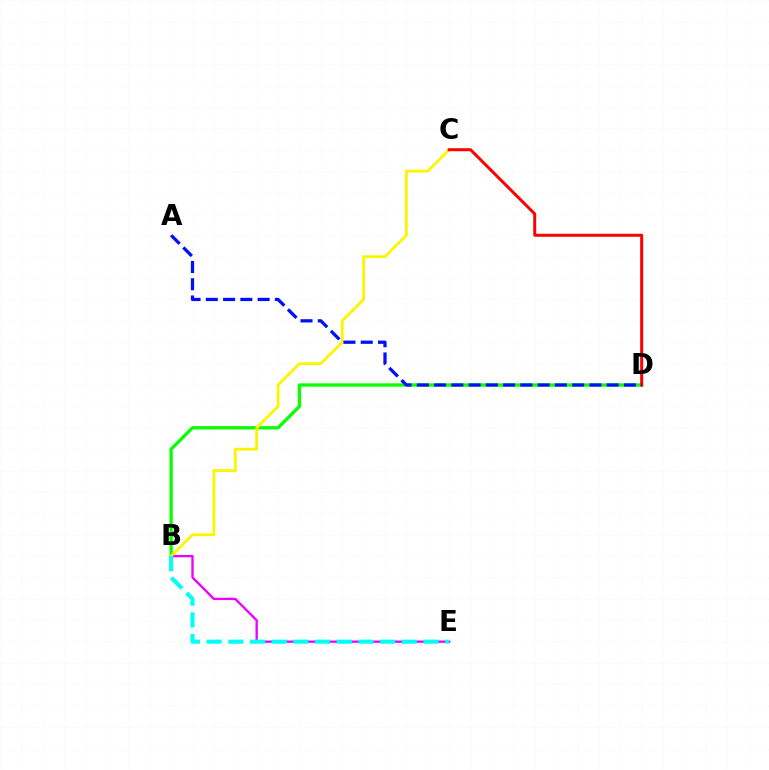{('B', 'E'): [{'color': '#ee00ff', 'line_style': 'solid', 'thickness': 1.68}, {'color': '#00fff6', 'line_style': 'dashed', 'thickness': 2.95}], ('B', 'D'): [{'color': '#08ff00', 'line_style': 'solid', 'thickness': 2.37}], ('B', 'C'): [{'color': '#fcf500', 'line_style': 'solid', 'thickness': 2.02}], ('C', 'D'): [{'color': '#ff0000', 'line_style': 'solid', 'thickness': 2.16}], ('A', 'D'): [{'color': '#0010ff', 'line_style': 'dashed', 'thickness': 2.35}]}